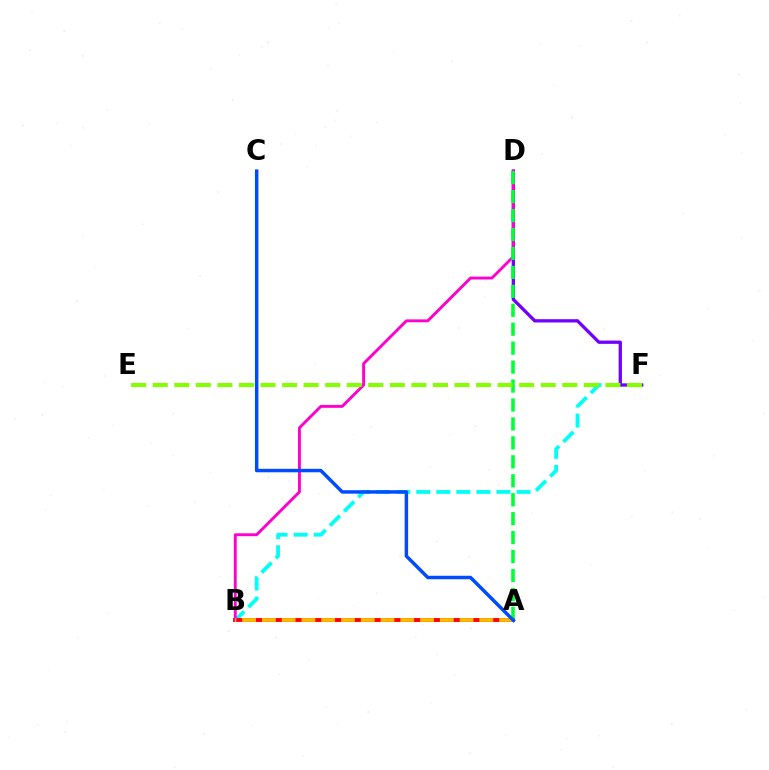{('B', 'F'): [{'color': '#00fff6', 'line_style': 'dashed', 'thickness': 2.72}], ('A', 'B'): [{'color': '#ff0000', 'line_style': 'solid', 'thickness': 2.79}, {'color': '#ffbd00', 'line_style': 'dashed', 'thickness': 2.69}], ('D', 'F'): [{'color': '#7200ff', 'line_style': 'solid', 'thickness': 2.37}], ('B', 'D'): [{'color': '#ff00cf', 'line_style': 'solid', 'thickness': 2.08}], ('A', 'D'): [{'color': '#00ff39', 'line_style': 'dashed', 'thickness': 2.57}], ('E', 'F'): [{'color': '#84ff00', 'line_style': 'dashed', 'thickness': 2.93}], ('A', 'C'): [{'color': '#004bff', 'line_style': 'solid', 'thickness': 2.5}]}